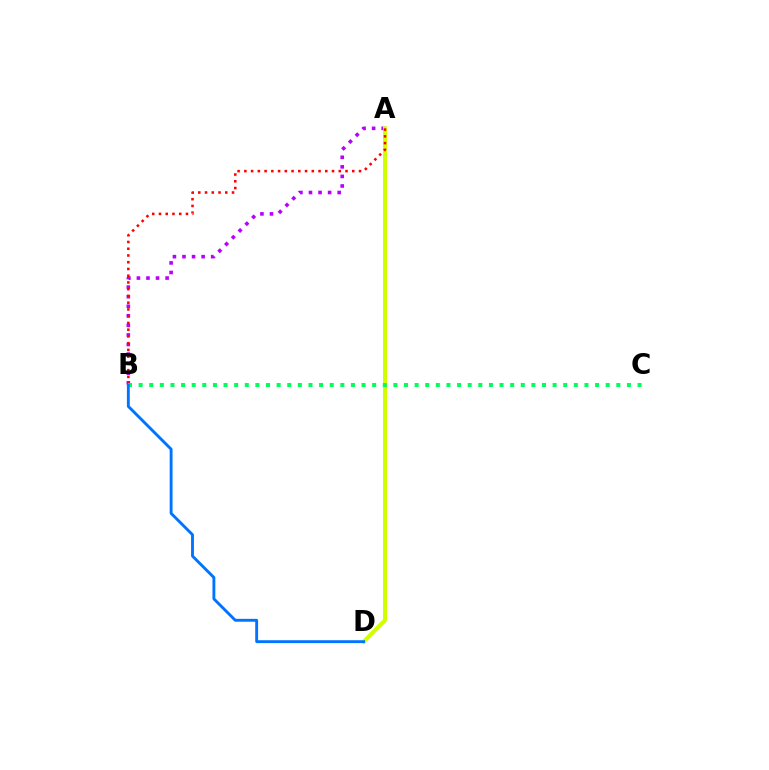{('A', 'B'): [{'color': '#b900ff', 'line_style': 'dotted', 'thickness': 2.6}, {'color': '#ff0000', 'line_style': 'dotted', 'thickness': 1.83}], ('A', 'D'): [{'color': '#d1ff00', 'line_style': 'solid', 'thickness': 2.9}], ('B', 'C'): [{'color': '#00ff5c', 'line_style': 'dotted', 'thickness': 2.88}], ('B', 'D'): [{'color': '#0074ff', 'line_style': 'solid', 'thickness': 2.07}]}